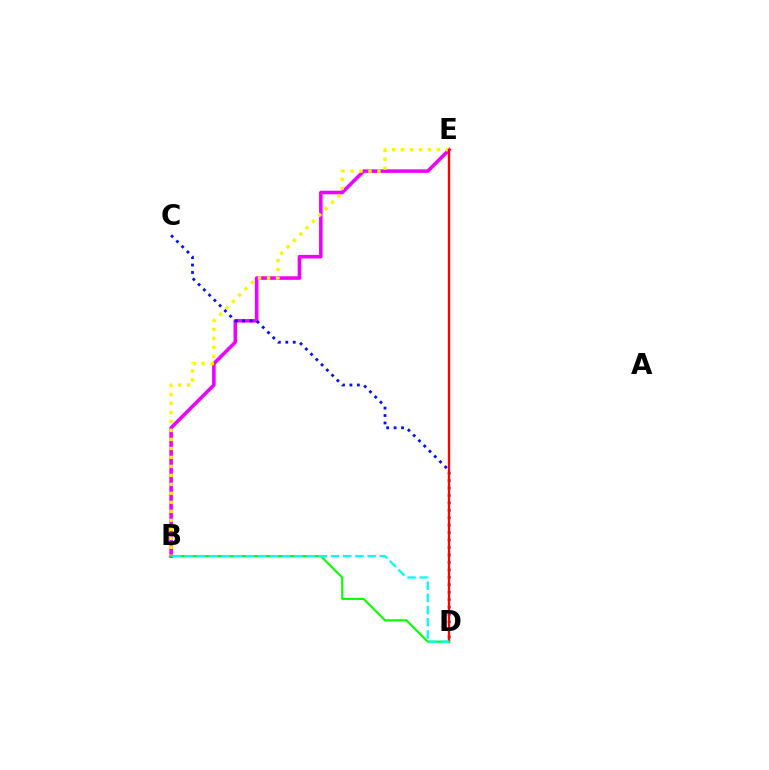{('B', 'E'): [{'color': '#ee00ff', 'line_style': 'solid', 'thickness': 2.56}, {'color': '#fcf500', 'line_style': 'dotted', 'thickness': 2.44}], ('C', 'D'): [{'color': '#0010ff', 'line_style': 'dotted', 'thickness': 2.02}], ('D', 'E'): [{'color': '#ff0000', 'line_style': 'solid', 'thickness': 1.67}], ('B', 'D'): [{'color': '#08ff00', 'line_style': 'solid', 'thickness': 1.53}, {'color': '#00fff6', 'line_style': 'dashed', 'thickness': 1.66}]}